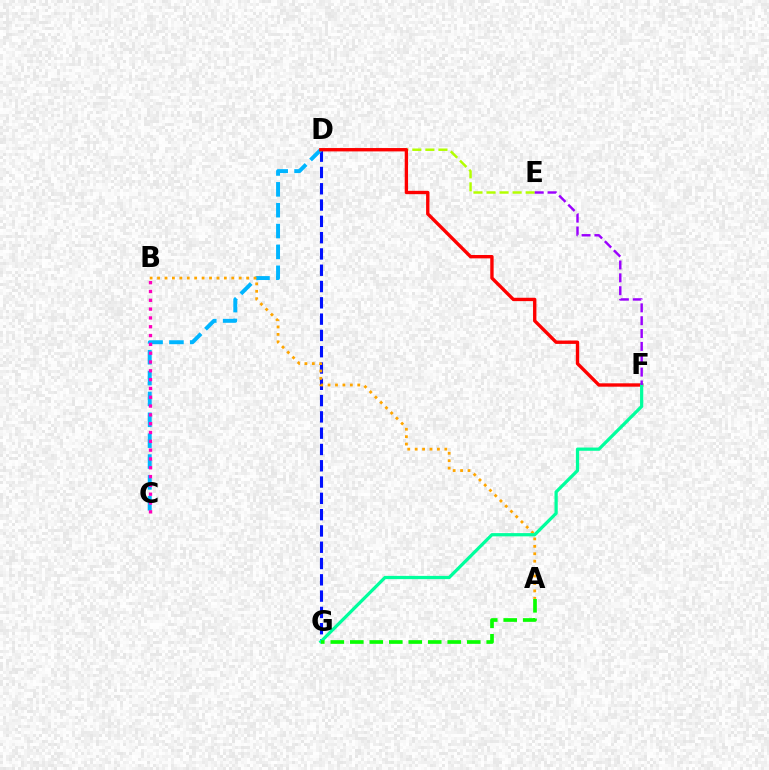{('D', 'G'): [{'color': '#0010ff', 'line_style': 'dashed', 'thickness': 2.21}], ('C', 'D'): [{'color': '#00b5ff', 'line_style': 'dashed', 'thickness': 2.83}], ('A', 'B'): [{'color': '#ffa500', 'line_style': 'dotted', 'thickness': 2.02}], ('D', 'E'): [{'color': '#b3ff00', 'line_style': 'dashed', 'thickness': 1.77}], ('D', 'F'): [{'color': '#ff0000', 'line_style': 'solid', 'thickness': 2.42}], ('F', 'G'): [{'color': '#00ff9d', 'line_style': 'solid', 'thickness': 2.33}], ('B', 'C'): [{'color': '#ff00bd', 'line_style': 'dotted', 'thickness': 2.39}], ('E', 'F'): [{'color': '#9b00ff', 'line_style': 'dashed', 'thickness': 1.75}], ('A', 'G'): [{'color': '#08ff00', 'line_style': 'dashed', 'thickness': 2.65}]}